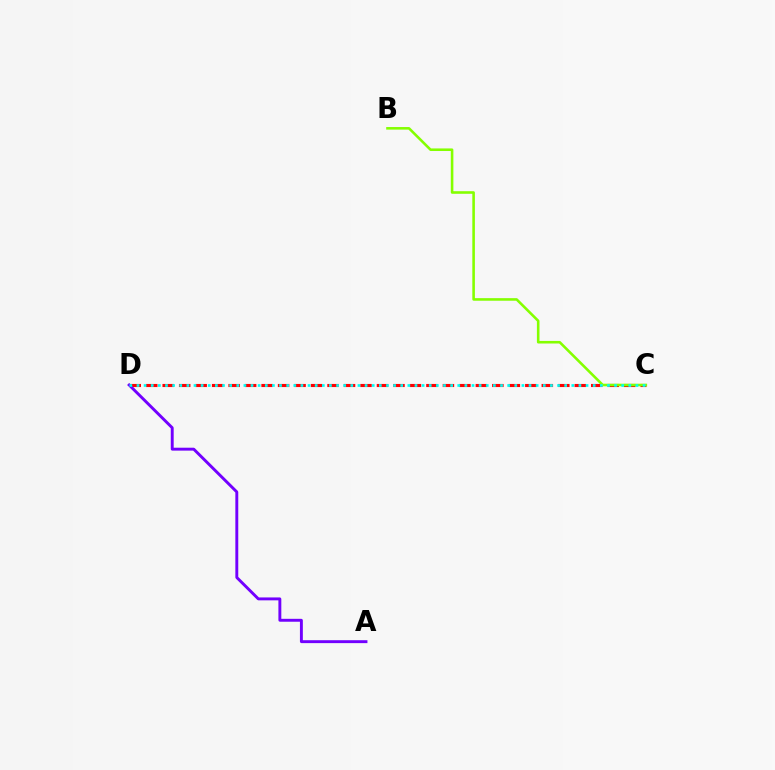{('C', 'D'): [{'color': '#ff0000', 'line_style': 'dashed', 'thickness': 2.24}, {'color': '#00fff6', 'line_style': 'dotted', 'thickness': 1.94}], ('A', 'D'): [{'color': '#7200ff', 'line_style': 'solid', 'thickness': 2.1}], ('B', 'C'): [{'color': '#84ff00', 'line_style': 'solid', 'thickness': 1.86}]}